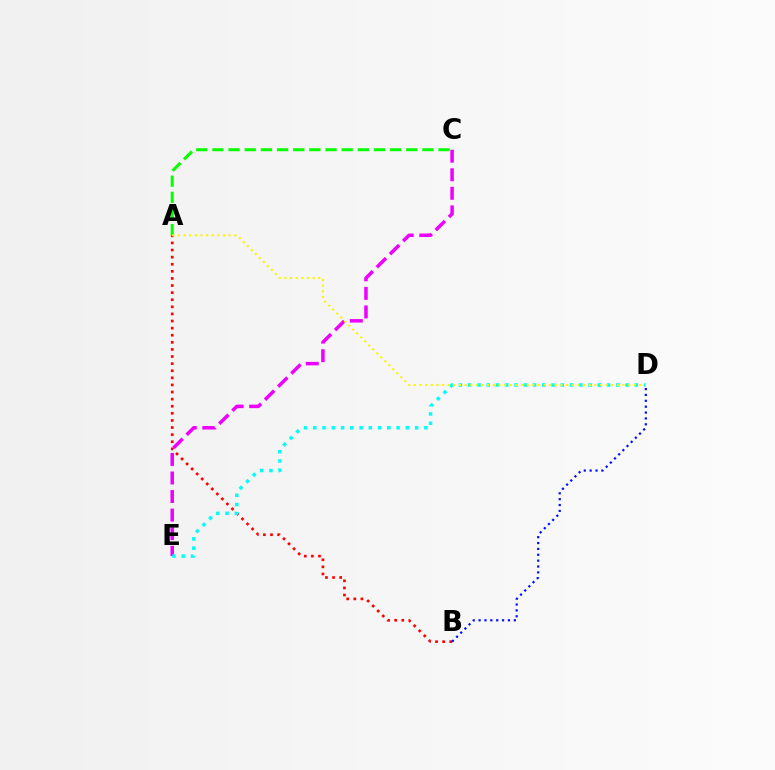{('A', 'B'): [{'color': '#ff0000', 'line_style': 'dotted', 'thickness': 1.93}], ('C', 'E'): [{'color': '#ee00ff', 'line_style': 'dashed', 'thickness': 2.52}], ('D', 'E'): [{'color': '#00fff6', 'line_style': 'dotted', 'thickness': 2.52}], ('A', 'C'): [{'color': '#08ff00', 'line_style': 'dashed', 'thickness': 2.19}], ('A', 'D'): [{'color': '#fcf500', 'line_style': 'dotted', 'thickness': 1.53}], ('B', 'D'): [{'color': '#0010ff', 'line_style': 'dotted', 'thickness': 1.59}]}